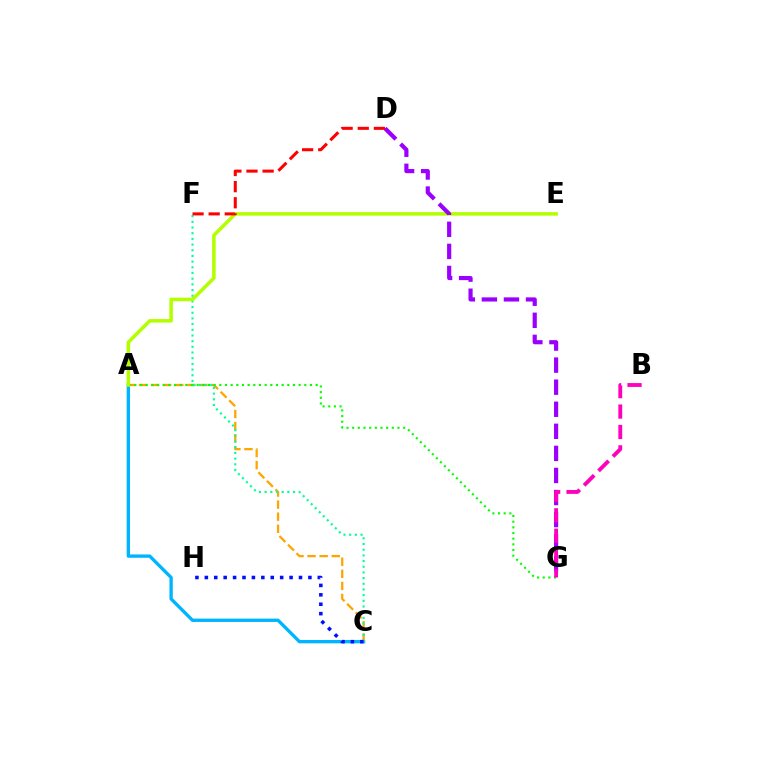{('A', 'C'): [{'color': '#00b5ff', 'line_style': 'solid', 'thickness': 2.4}, {'color': '#ffa500', 'line_style': 'dashed', 'thickness': 1.64}], ('C', 'F'): [{'color': '#00ff9d', 'line_style': 'dotted', 'thickness': 1.54}], ('A', 'G'): [{'color': '#08ff00', 'line_style': 'dotted', 'thickness': 1.54}], ('A', 'E'): [{'color': '#b3ff00', 'line_style': 'solid', 'thickness': 2.54}], ('D', 'G'): [{'color': '#9b00ff', 'line_style': 'dashed', 'thickness': 3.0}], ('B', 'G'): [{'color': '#ff00bd', 'line_style': 'dashed', 'thickness': 2.77}], ('C', 'H'): [{'color': '#0010ff', 'line_style': 'dotted', 'thickness': 2.56}], ('D', 'F'): [{'color': '#ff0000', 'line_style': 'dashed', 'thickness': 2.19}]}